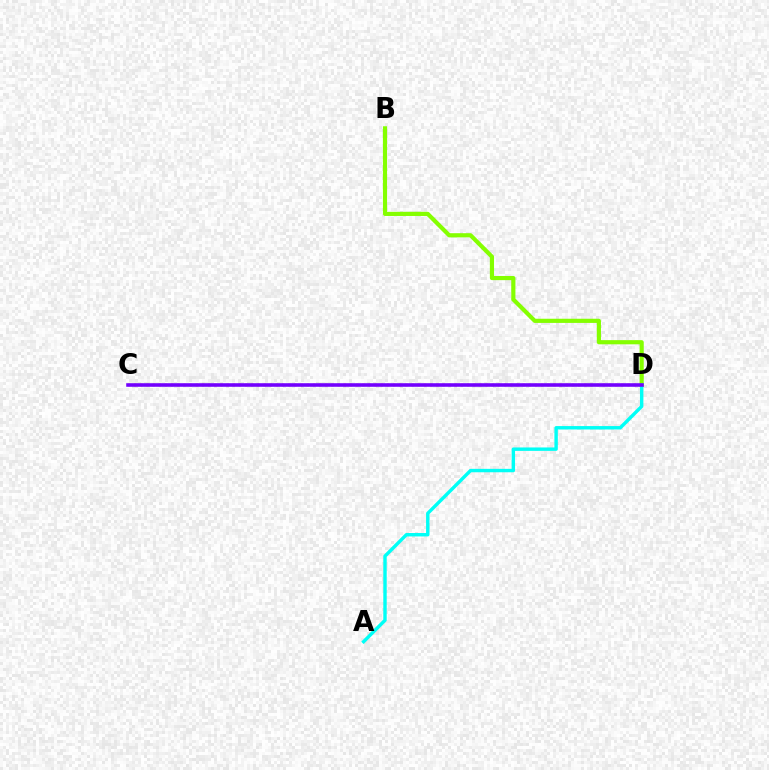{('B', 'D'): [{'color': '#84ff00', 'line_style': 'solid', 'thickness': 3.0}], ('C', 'D'): [{'color': '#ff0000', 'line_style': 'dotted', 'thickness': 1.68}, {'color': '#7200ff', 'line_style': 'solid', 'thickness': 2.56}], ('A', 'D'): [{'color': '#00fff6', 'line_style': 'solid', 'thickness': 2.46}]}